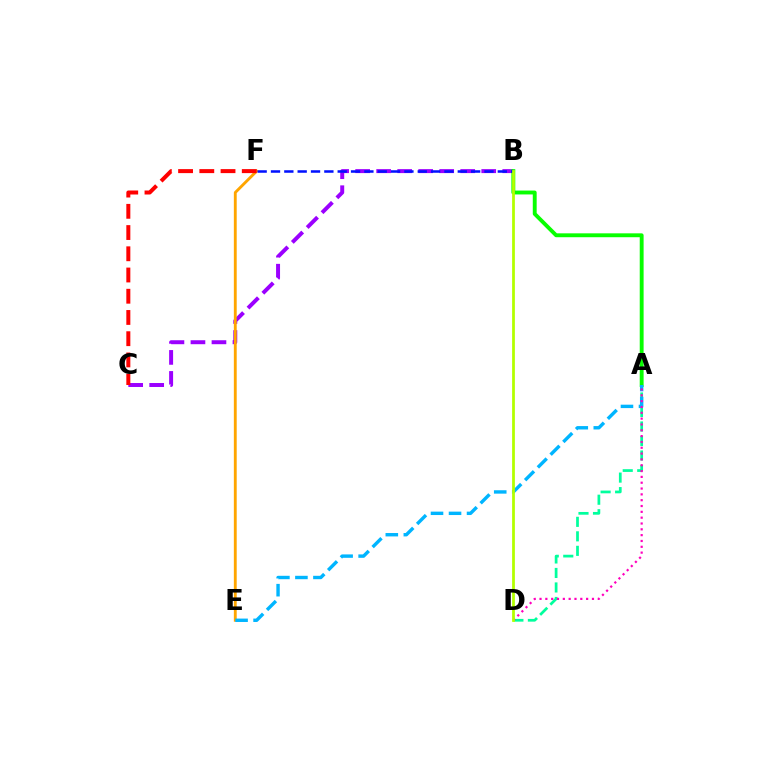{('B', 'C'): [{'color': '#9b00ff', 'line_style': 'dashed', 'thickness': 2.85}], ('E', 'F'): [{'color': '#ffa500', 'line_style': 'solid', 'thickness': 2.06}], ('A', 'B'): [{'color': '#08ff00', 'line_style': 'solid', 'thickness': 2.79}], ('A', 'D'): [{'color': '#00ff9d', 'line_style': 'dashed', 'thickness': 1.97}, {'color': '#ff00bd', 'line_style': 'dotted', 'thickness': 1.58}], ('B', 'F'): [{'color': '#0010ff', 'line_style': 'dashed', 'thickness': 1.81}], ('A', 'E'): [{'color': '#00b5ff', 'line_style': 'dashed', 'thickness': 2.45}], ('B', 'D'): [{'color': '#b3ff00', 'line_style': 'solid', 'thickness': 1.99}], ('C', 'F'): [{'color': '#ff0000', 'line_style': 'dashed', 'thickness': 2.88}]}